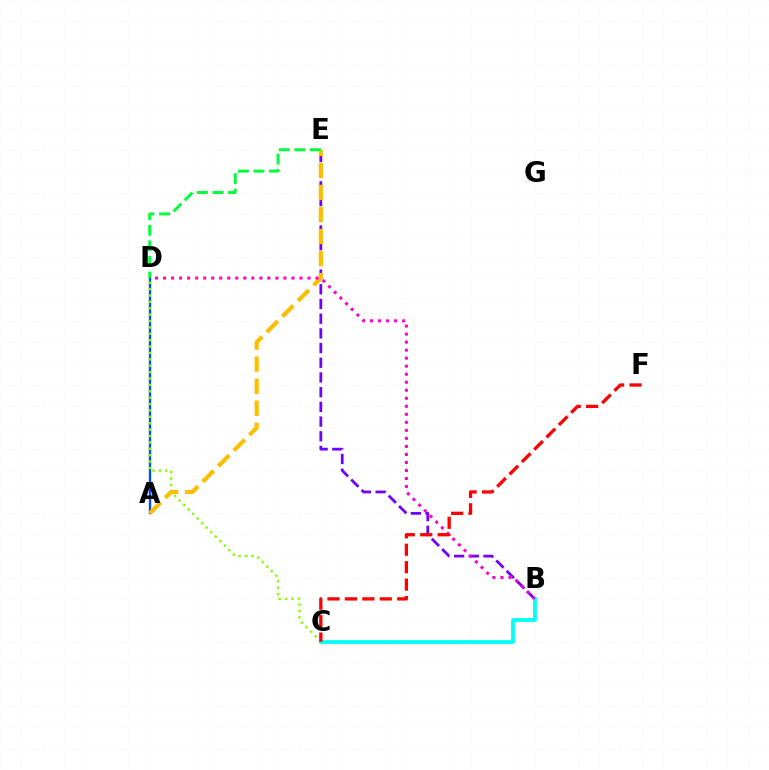{('B', 'E'): [{'color': '#7200ff', 'line_style': 'dashed', 'thickness': 2.0}], ('A', 'D'): [{'color': '#004bff', 'line_style': 'solid', 'thickness': 1.68}], ('C', 'D'): [{'color': '#84ff00', 'line_style': 'dotted', 'thickness': 1.74}], ('A', 'E'): [{'color': '#ffbd00', 'line_style': 'dashed', 'thickness': 2.99}], ('B', 'C'): [{'color': '#00fff6', 'line_style': 'solid', 'thickness': 2.7}], ('B', 'D'): [{'color': '#ff00cf', 'line_style': 'dotted', 'thickness': 2.18}], ('D', 'E'): [{'color': '#00ff39', 'line_style': 'dashed', 'thickness': 2.12}], ('C', 'F'): [{'color': '#ff0000', 'line_style': 'dashed', 'thickness': 2.37}]}